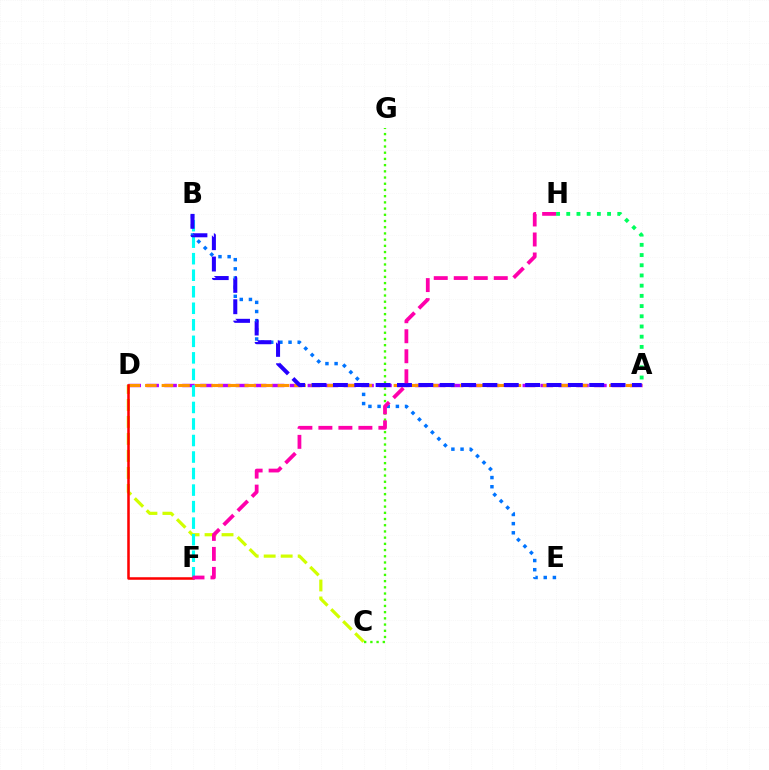{('C', 'D'): [{'color': '#d1ff00', 'line_style': 'dashed', 'thickness': 2.31}], ('B', 'E'): [{'color': '#0074ff', 'line_style': 'dotted', 'thickness': 2.49}], ('C', 'G'): [{'color': '#3dff00', 'line_style': 'dotted', 'thickness': 1.69}], ('A', 'D'): [{'color': '#b900ff', 'line_style': 'dashed', 'thickness': 2.43}, {'color': '#ff9400', 'line_style': 'dashed', 'thickness': 2.25}], ('A', 'H'): [{'color': '#00ff5c', 'line_style': 'dotted', 'thickness': 2.77}], ('B', 'F'): [{'color': '#00fff6', 'line_style': 'dashed', 'thickness': 2.25}], ('D', 'F'): [{'color': '#ff0000', 'line_style': 'solid', 'thickness': 1.82}], ('A', 'B'): [{'color': '#2500ff', 'line_style': 'dashed', 'thickness': 2.9}], ('F', 'H'): [{'color': '#ff00ac', 'line_style': 'dashed', 'thickness': 2.72}]}